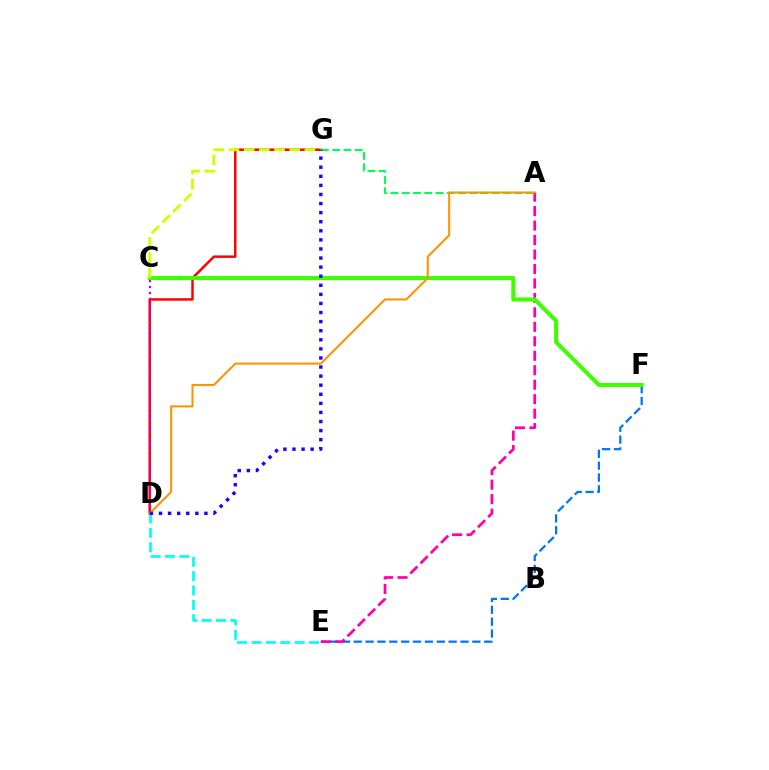{('D', 'G'): [{'color': '#ff0000', 'line_style': 'solid', 'thickness': 1.79}, {'color': '#2500ff', 'line_style': 'dotted', 'thickness': 2.47}], ('E', 'F'): [{'color': '#0074ff', 'line_style': 'dashed', 'thickness': 1.61}], ('A', 'E'): [{'color': '#ff00ac', 'line_style': 'dashed', 'thickness': 1.97}], ('C', 'F'): [{'color': '#3dff00', 'line_style': 'solid', 'thickness': 2.91}], ('C', 'G'): [{'color': '#d1ff00', 'line_style': 'dashed', 'thickness': 2.06}], ('C', 'D'): [{'color': '#b900ff', 'line_style': 'dotted', 'thickness': 1.61}], ('A', 'G'): [{'color': '#00ff5c', 'line_style': 'dashed', 'thickness': 1.53}], ('D', 'E'): [{'color': '#00fff6', 'line_style': 'dashed', 'thickness': 1.95}], ('A', 'D'): [{'color': '#ff9400', 'line_style': 'solid', 'thickness': 1.5}]}